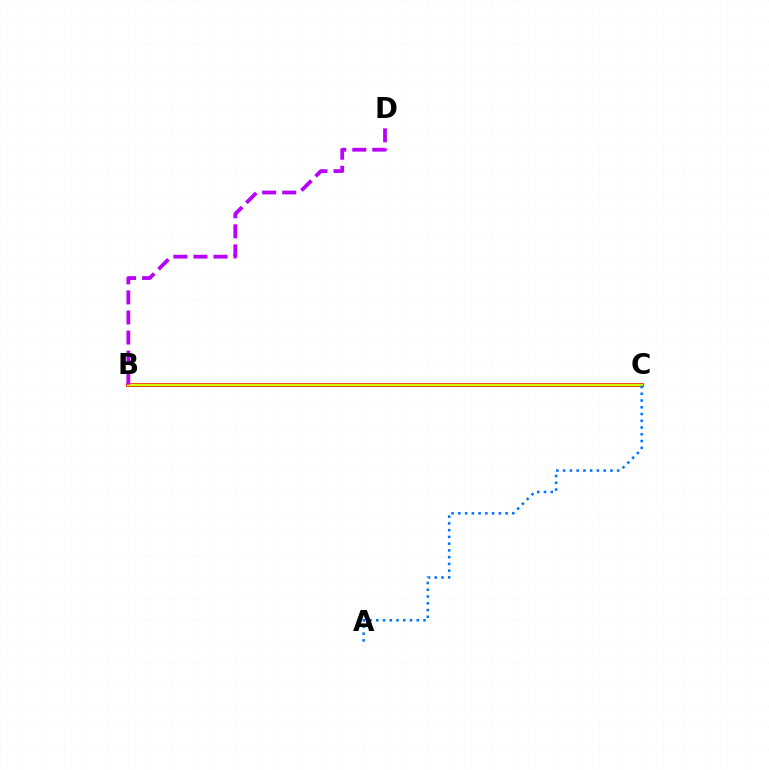{('B', 'C'): [{'color': '#00ff5c', 'line_style': 'solid', 'thickness': 2.17}, {'color': '#ff0000', 'line_style': 'solid', 'thickness': 2.69}, {'color': '#d1ff00', 'line_style': 'solid', 'thickness': 1.73}], ('A', 'C'): [{'color': '#0074ff', 'line_style': 'dotted', 'thickness': 1.83}], ('B', 'D'): [{'color': '#b900ff', 'line_style': 'dashed', 'thickness': 2.73}]}